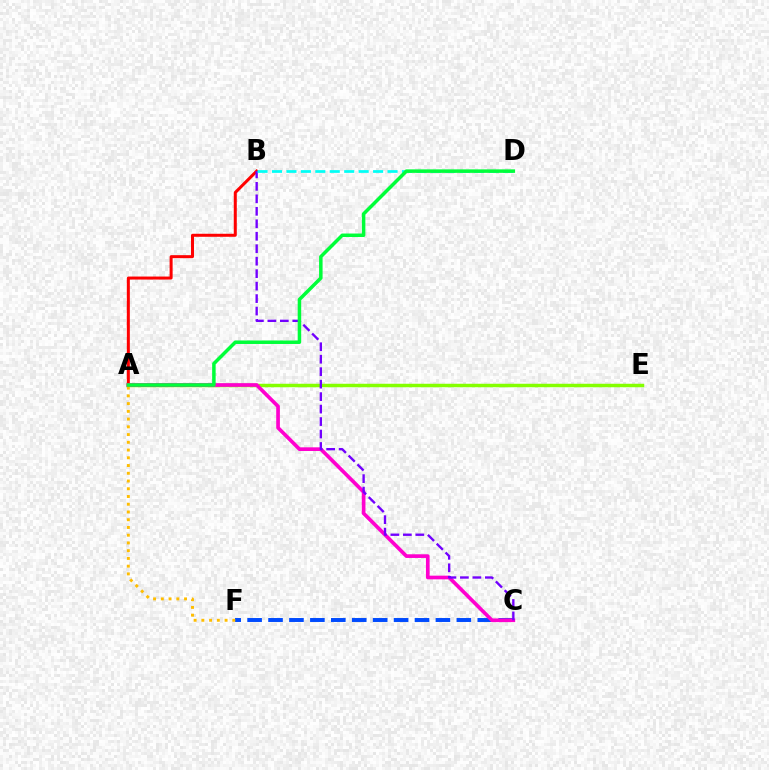{('A', 'E'): [{'color': '#84ff00', 'line_style': 'solid', 'thickness': 2.5}], ('A', 'B'): [{'color': '#ff0000', 'line_style': 'solid', 'thickness': 2.17}], ('C', 'F'): [{'color': '#004bff', 'line_style': 'dashed', 'thickness': 2.84}], ('A', 'C'): [{'color': '#ff00cf', 'line_style': 'solid', 'thickness': 2.65}], ('A', 'F'): [{'color': '#ffbd00', 'line_style': 'dotted', 'thickness': 2.1}], ('B', 'C'): [{'color': '#7200ff', 'line_style': 'dashed', 'thickness': 1.69}], ('B', 'D'): [{'color': '#00fff6', 'line_style': 'dashed', 'thickness': 1.96}], ('A', 'D'): [{'color': '#00ff39', 'line_style': 'solid', 'thickness': 2.52}]}